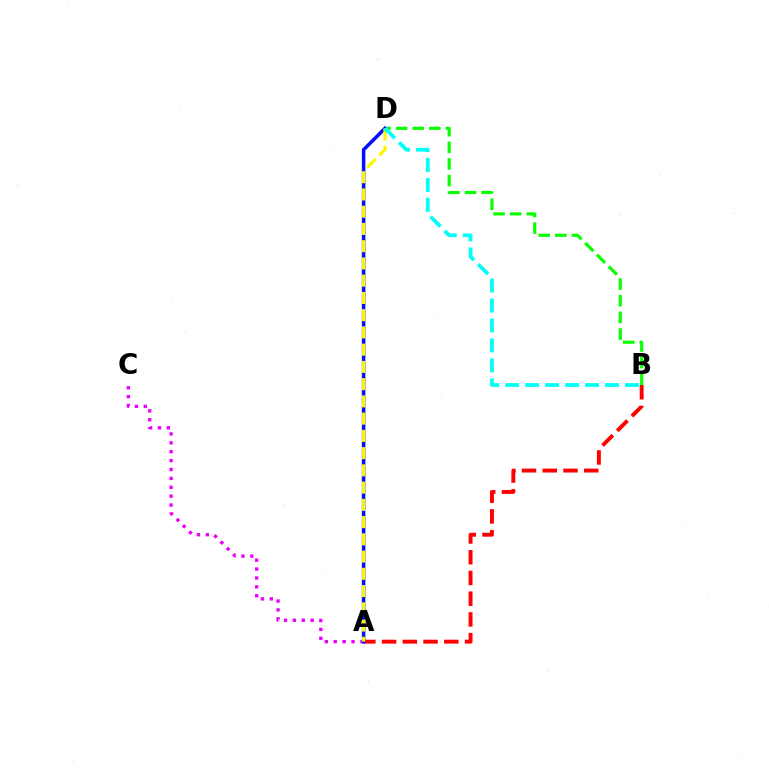{('A', 'C'): [{'color': '#ee00ff', 'line_style': 'dotted', 'thickness': 2.42}], ('B', 'D'): [{'color': '#08ff00', 'line_style': 'dashed', 'thickness': 2.26}, {'color': '#00fff6', 'line_style': 'dashed', 'thickness': 2.71}], ('A', 'B'): [{'color': '#ff0000', 'line_style': 'dashed', 'thickness': 2.82}], ('A', 'D'): [{'color': '#0010ff', 'line_style': 'solid', 'thickness': 2.55}, {'color': '#fcf500', 'line_style': 'dashed', 'thickness': 2.34}]}